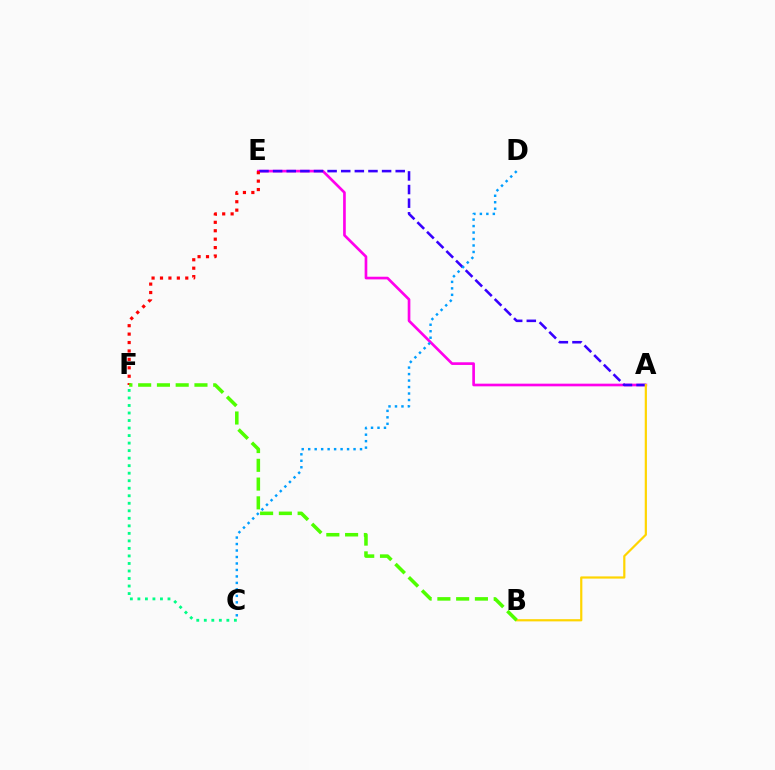{('A', 'E'): [{'color': '#ff00ed', 'line_style': 'solid', 'thickness': 1.92}, {'color': '#3700ff', 'line_style': 'dashed', 'thickness': 1.85}], ('A', 'B'): [{'color': '#ffd500', 'line_style': 'solid', 'thickness': 1.59}], ('E', 'F'): [{'color': '#ff0000', 'line_style': 'dotted', 'thickness': 2.29}], ('C', 'D'): [{'color': '#009eff', 'line_style': 'dotted', 'thickness': 1.76}], ('C', 'F'): [{'color': '#00ff86', 'line_style': 'dotted', 'thickness': 2.04}], ('B', 'F'): [{'color': '#4fff00', 'line_style': 'dashed', 'thickness': 2.55}]}